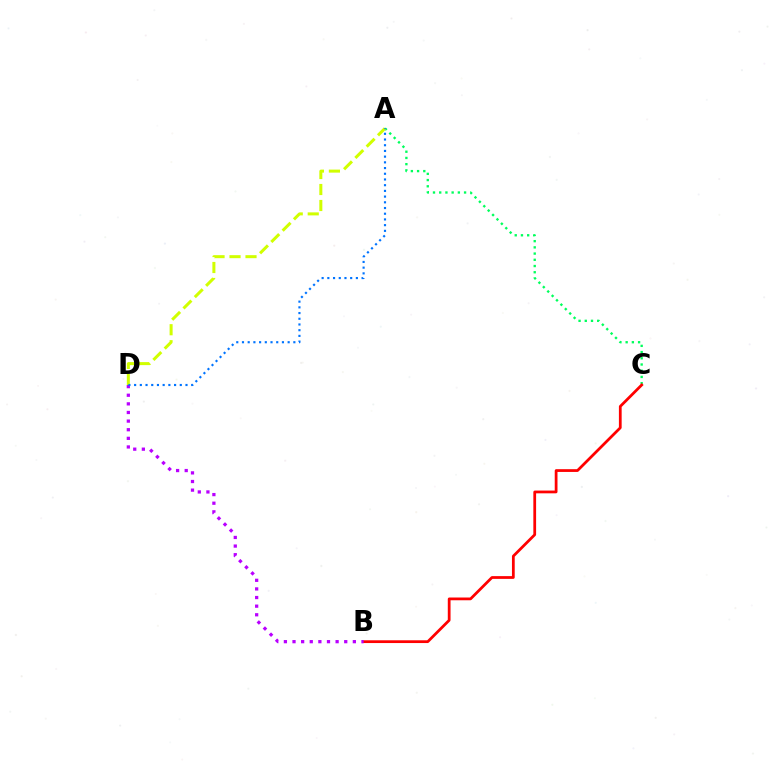{('A', 'C'): [{'color': '#00ff5c', 'line_style': 'dotted', 'thickness': 1.69}], ('B', 'C'): [{'color': '#ff0000', 'line_style': 'solid', 'thickness': 1.99}], ('B', 'D'): [{'color': '#b900ff', 'line_style': 'dotted', 'thickness': 2.34}], ('A', 'D'): [{'color': '#d1ff00', 'line_style': 'dashed', 'thickness': 2.17}, {'color': '#0074ff', 'line_style': 'dotted', 'thickness': 1.55}]}